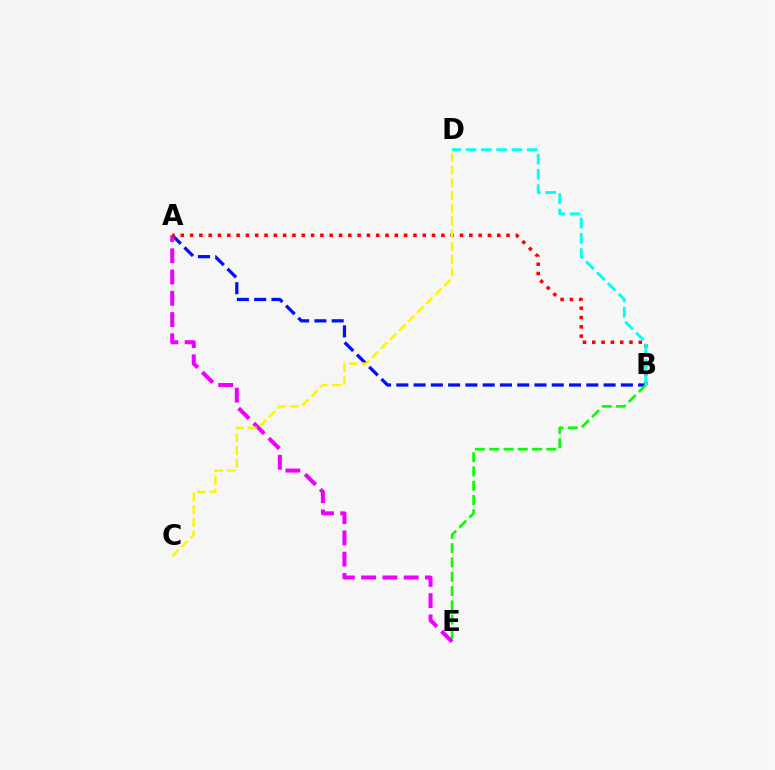{('A', 'B'): [{'color': '#0010ff', 'line_style': 'dashed', 'thickness': 2.35}, {'color': '#ff0000', 'line_style': 'dotted', 'thickness': 2.53}], ('B', 'E'): [{'color': '#08ff00', 'line_style': 'dashed', 'thickness': 1.94}], ('A', 'E'): [{'color': '#ee00ff', 'line_style': 'dashed', 'thickness': 2.89}], ('C', 'D'): [{'color': '#fcf500', 'line_style': 'dashed', 'thickness': 1.73}], ('B', 'D'): [{'color': '#00fff6', 'line_style': 'dashed', 'thickness': 2.08}]}